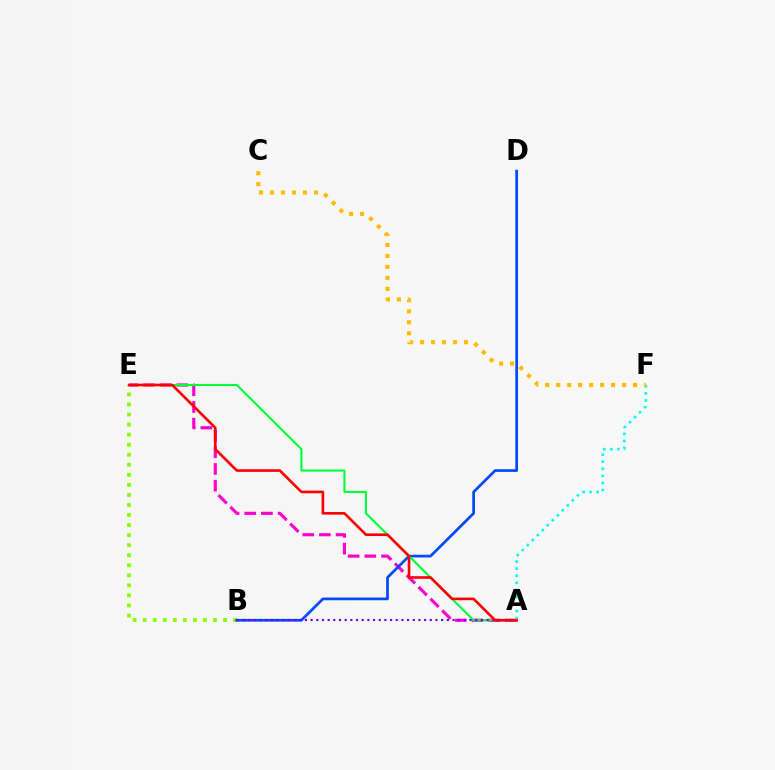{('B', 'E'): [{'color': '#84ff00', 'line_style': 'dotted', 'thickness': 2.73}], ('A', 'E'): [{'color': '#ff00cf', 'line_style': 'dashed', 'thickness': 2.27}, {'color': '#00ff39', 'line_style': 'solid', 'thickness': 1.51}, {'color': '#ff0000', 'line_style': 'solid', 'thickness': 1.89}], ('B', 'D'): [{'color': '#004bff', 'line_style': 'solid', 'thickness': 1.97}], ('A', 'B'): [{'color': '#7200ff', 'line_style': 'dotted', 'thickness': 1.54}], ('A', 'F'): [{'color': '#00fff6', 'line_style': 'dotted', 'thickness': 1.92}], ('C', 'F'): [{'color': '#ffbd00', 'line_style': 'dotted', 'thickness': 2.98}]}